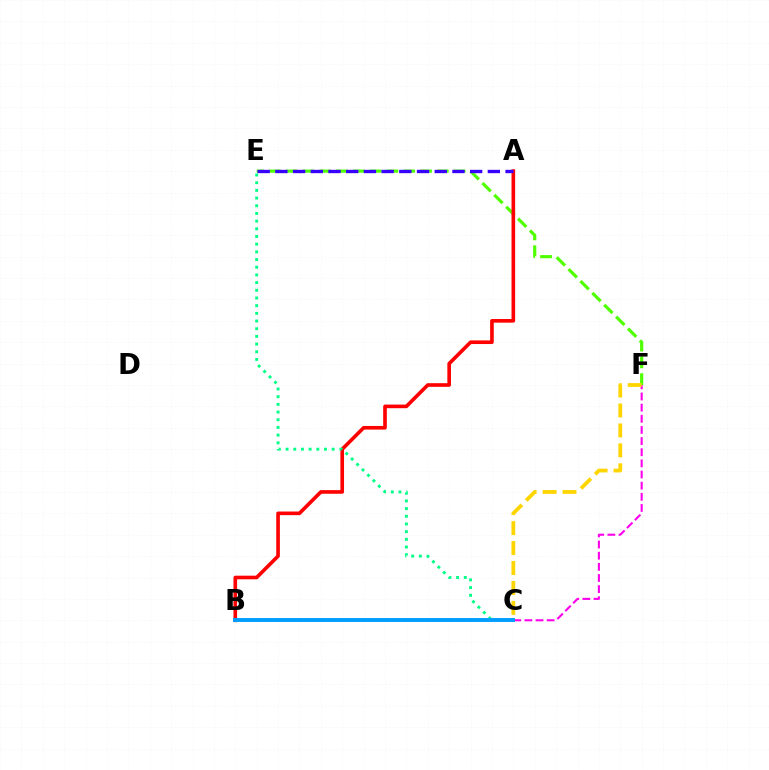{('E', 'F'): [{'color': '#4fff00', 'line_style': 'dashed', 'thickness': 2.28}], ('C', 'F'): [{'color': '#ff00ed', 'line_style': 'dashed', 'thickness': 1.51}, {'color': '#ffd500', 'line_style': 'dashed', 'thickness': 2.71}], ('A', 'B'): [{'color': '#ff0000', 'line_style': 'solid', 'thickness': 2.61}], ('C', 'E'): [{'color': '#00ff86', 'line_style': 'dotted', 'thickness': 2.09}], ('A', 'E'): [{'color': '#3700ff', 'line_style': 'dashed', 'thickness': 2.41}], ('B', 'C'): [{'color': '#009eff', 'line_style': 'solid', 'thickness': 2.82}]}